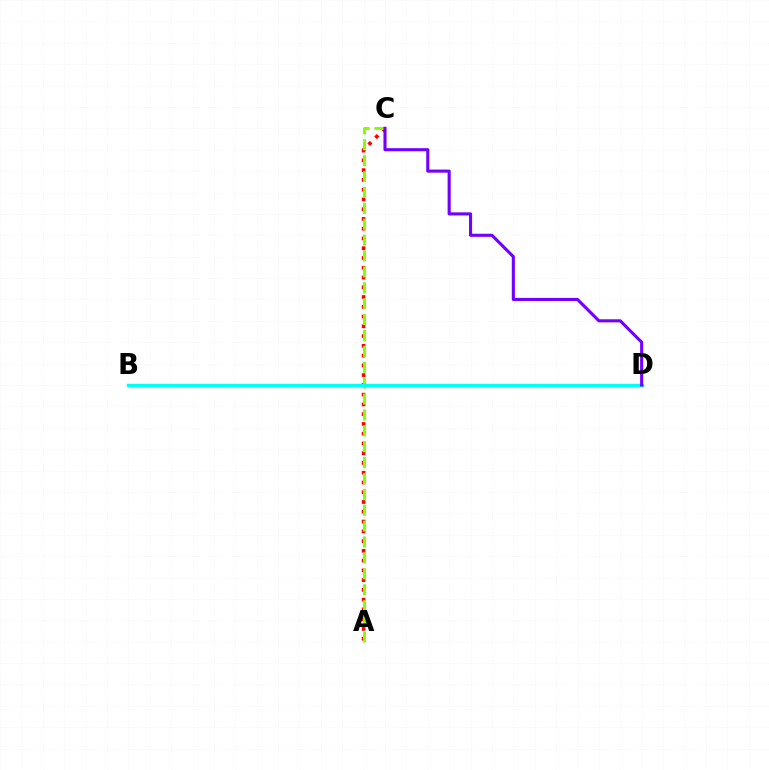{('A', 'C'): [{'color': '#ff0000', 'line_style': 'dotted', 'thickness': 2.65}, {'color': '#84ff00', 'line_style': 'dashed', 'thickness': 2.16}], ('B', 'D'): [{'color': '#00fff6', 'line_style': 'solid', 'thickness': 2.47}], ('C', 'D'): [{'color': '#7200ff', 'line_style': 'solid', 'thickness': 2.22}]}